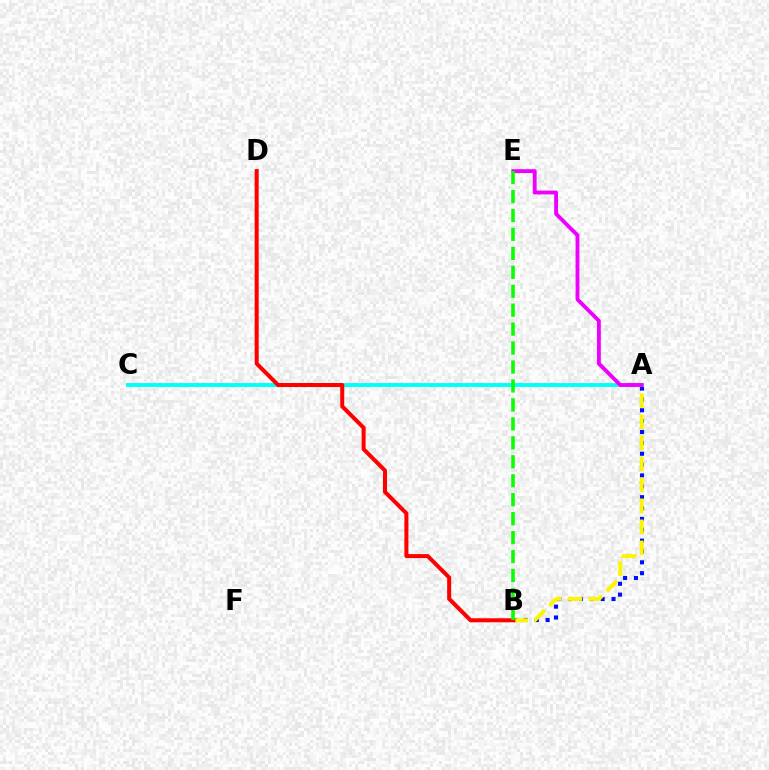{('A', 'C'): [{'color': '#00fff6', 'line_style': 'solid', 'thickness': 2.77}], ('A', 'B'): [{'color': '#0010ff', 'line_style': 'dotted', 'thickness': 2.95}, {'color': '#fcf500', 'line_style': 'dashed', 'thickness': 2.86}], ('A', 'E'): [{'color': '#ee00ff', 'line_style': 'solid', 'thickness': 2.77}], ('B', 'D'): [{'color': '#ff0000', 'line_style': 'solid', 'thickness': 2.9}], ('B', 'E'): [{'color': '#08ff00', 'line_style': 'dashed', 'thickness': 2.57}]}